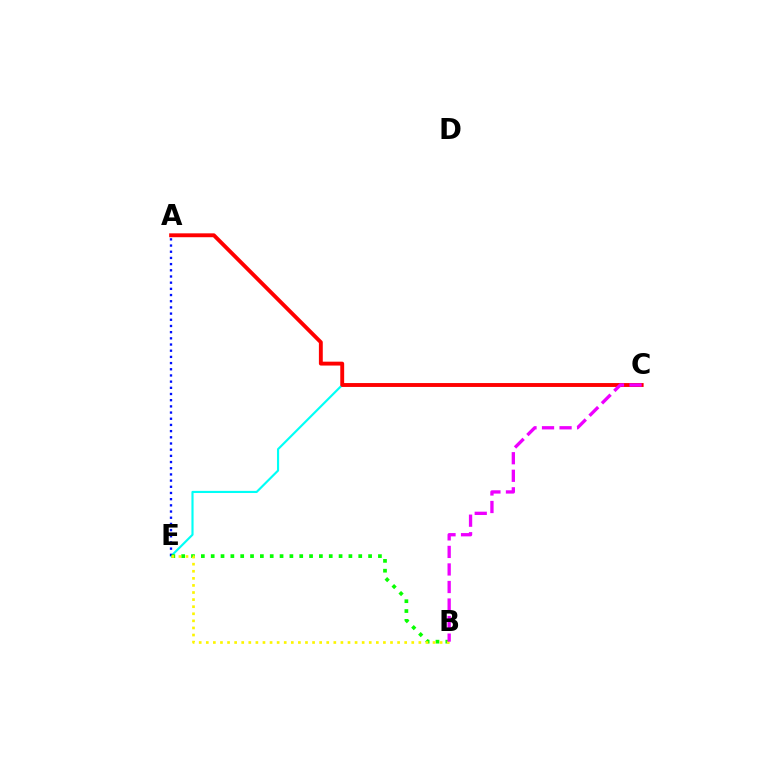{('C', 'E'): [{'color': '#00fff6', 'line_style': 'solid', 'thickness': 1.55}], ('A', 'E'): [{'color': '#0010ff', 'line_style': 'dotted', 'thickness': 1.68}], ('B', 'E'): [{'color': '#08ff00', 'line_style': 'dotted', 'thickness': 2.67}, {'color': '#fcf500', 'line_style': 'dotted', 'thickness': 1.93}], ('A', 'C'): [{'color': '#ff0000', 'line_style': 'solid', 'thickness': 2.8}], ('B', 'C'): [{'color': '#ee00ff', 'line_style': 'dashed', 'thickness': 2.38}]}